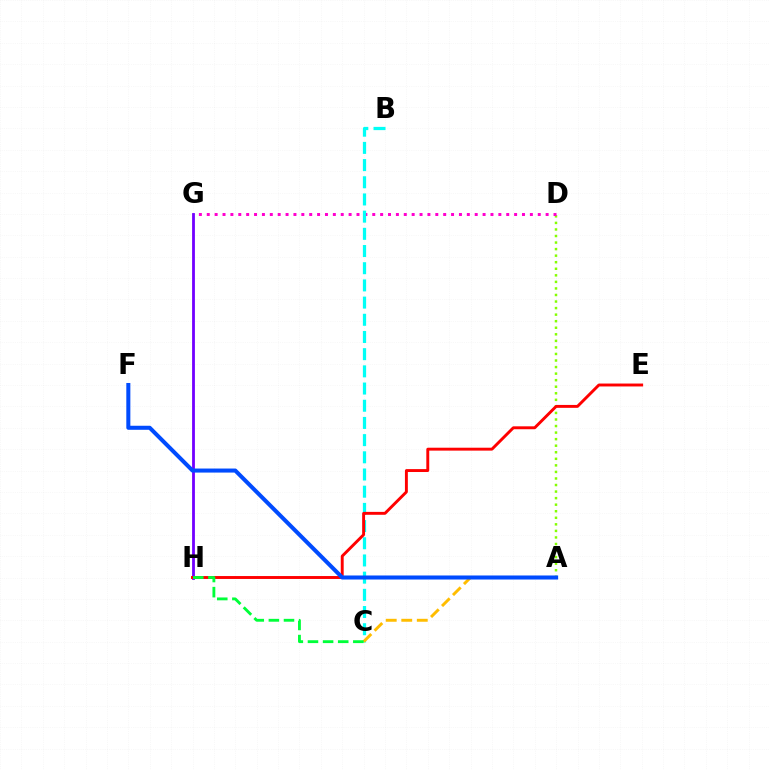{('A', 'D'): [{'color': '#84ff00', 'line_style': 'dotted', 'thickness': 1.78}], ('D', 'G'): [{'color': '#ff00cf', 'line_style': 'dotted', 'thickness': 2.14}], ('B', 'C'): [{'color': '#00fff6', 'line_style': 'dashed', 'thickness': 2.34}], ('A', 'C'): [{'color': '#ffbd00', 'line_style': 'dashed', 'thickness': 2.11}], ('G', 'H'): [{'color': '#7200ff', 'line_style': 'solid', 'thickness': 2.02}], ('E', 'H'): [{'color': '#ff0000', 'line_style': 'solid', 'thickness': 2.1}], ('C', 'H'): [{'color': '#00ff39', 'line_style': 'dashed', 'thickness': 2.05}], ('A', 'F'): [{'color': '#004bff', 'line_style': 'solid', 'thickness': 2.91}]}